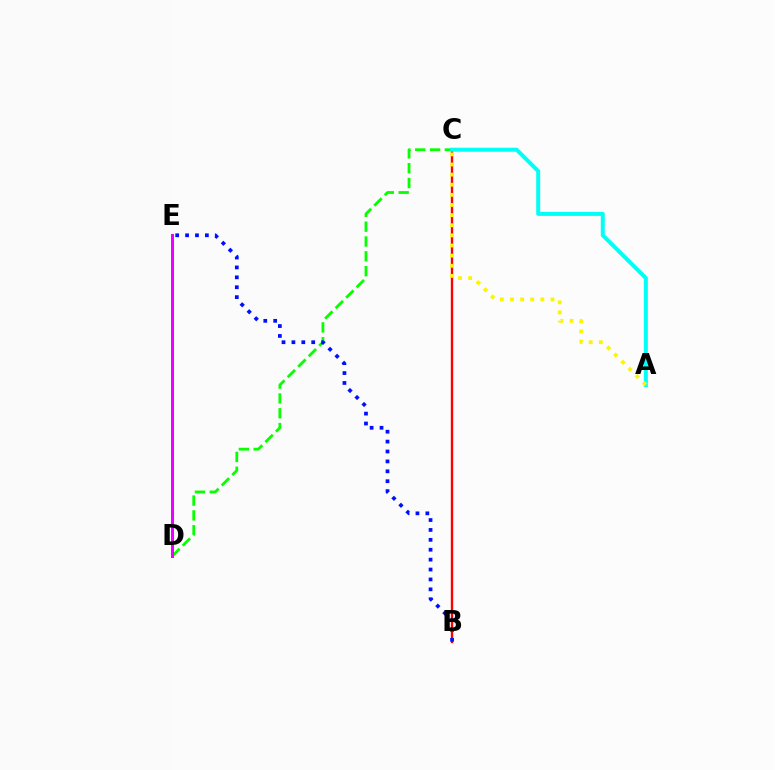{('C', 'D'): [{'color': '#08ff00', 'line_style': 'dashed', 'thickness': 2.01}], ('B', 'C'): [{'color': '#ff0000', 'line_style': 'solid', 'thickness': 1.7}], ('D', 'E'): [{'color': '#ee00ff', 'line_style': 'solid', 'thickness': 2.17}], ('B', 'E'): [{'color': '#0010ff', 'line_style': 'dotted', 'thickness': 2.69}], ('A', 'C'): [{'color': '#00fff6', 'line_style': 'solid', 'thickness': 2.87}, {'color': '#fcf500', 'line_style': 'dotted', 'thickness': 2.75}]}